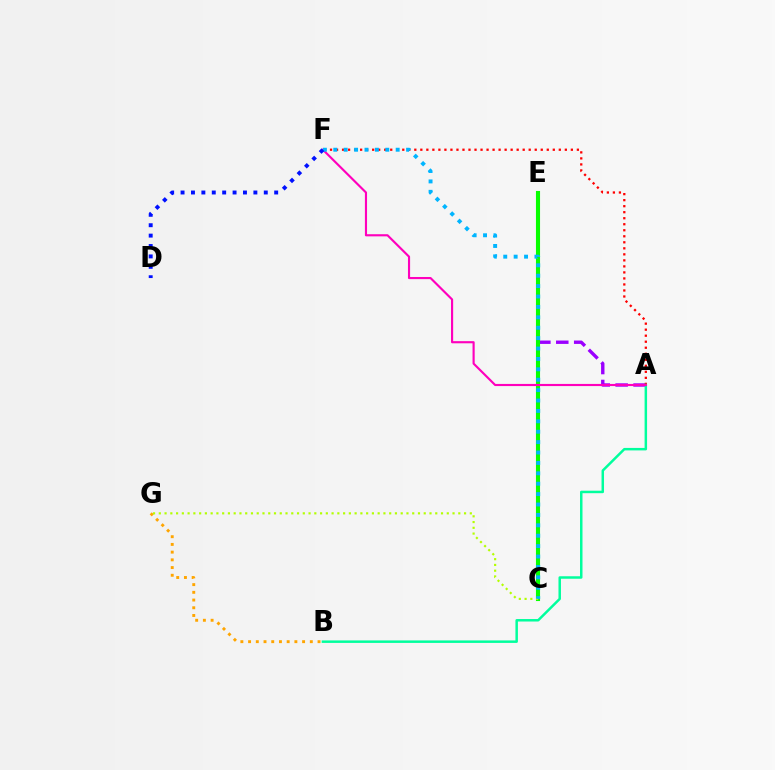{('A', 'E'): [{'color': '#9b00ff', 'line_style': 'dashed', 'thickness': 2.43}], ('A', 'F'): [{'color': '#ff0000', 'line_style': 'dotted', 'thickness': 1.64}, {'color': '#ff00bd', 'line_style': 'solid', 'thickness': 1.54}], ('A', 'B'): [{'color': '#00ff9d', 'line_style': 'solid', 'thickness': 1.79}], ('C', 'E'): [{'color': '#08ff00', 'line_style': 'solid', 'thickness': 2.95}], ('B', 'G'): [{'color': '#ffa500', 'line_style': 'dotted', 'thickness': 2.1}], ('C', 'G'): [{'color': '#b3ff00', 'line_style': 'dotted', 'thickness': 1.56}], ('C', 'F'): [{'color': '#00b5ff', 'line_style': 'dotted', 'thickness': 2.83}], ('D', 'F'): [{'color': '#0010ff', 'line_style': 'dotted', 'thickness': 2.83}]}